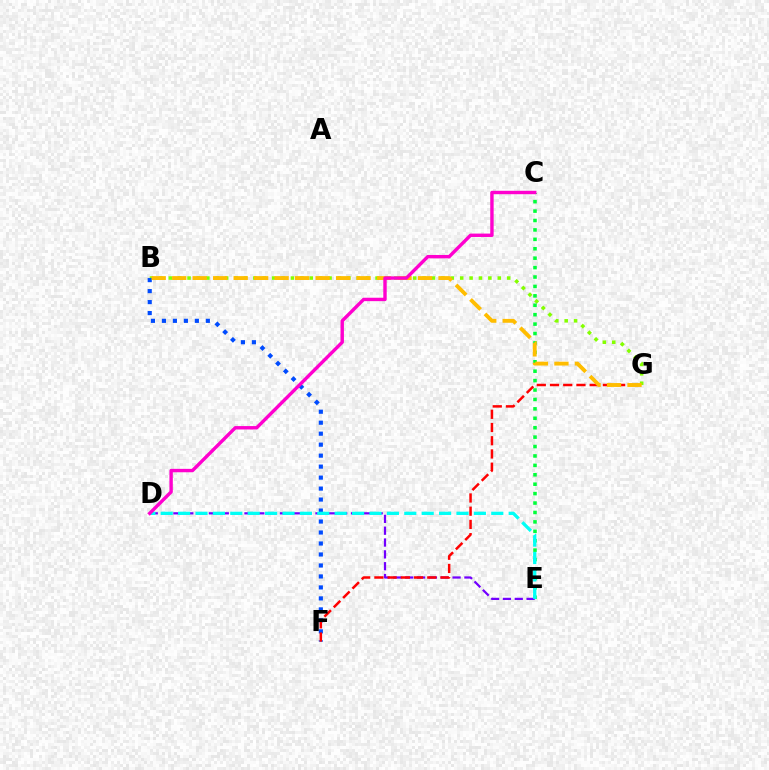{('B', 'G'): [{'color': '#84ff00', 'line_style': 'dotted', 'thickness': 2.55}, {'color': '#ffbd00', 'line_style': 'dashed', 'thickness': 2.78}], ('C', 'E'): [{'color': '#00ff39', 'line_style': 'dotted', 'thickness': 2.56}], ('B', 'F'): [{'color': '#004bff', 'line_style': 'dotted', 'thickness': 2.98}], ('D', 'E'): [{'color': '#7200ff', 'line_style': 'dashed', 'thickness': 1.61}, {'color': '#00fff6', 'line_style': 'dashed', 'thickness': 2.36}], ('F', 'G'): [{'color': '#ff0000', 'line_style': 'dashed', 'thickness': 1.8}], ('C', 'D'): [{'color': '#ff00cf', 'line_style': 'solid', 'thickness': 2.45}]}